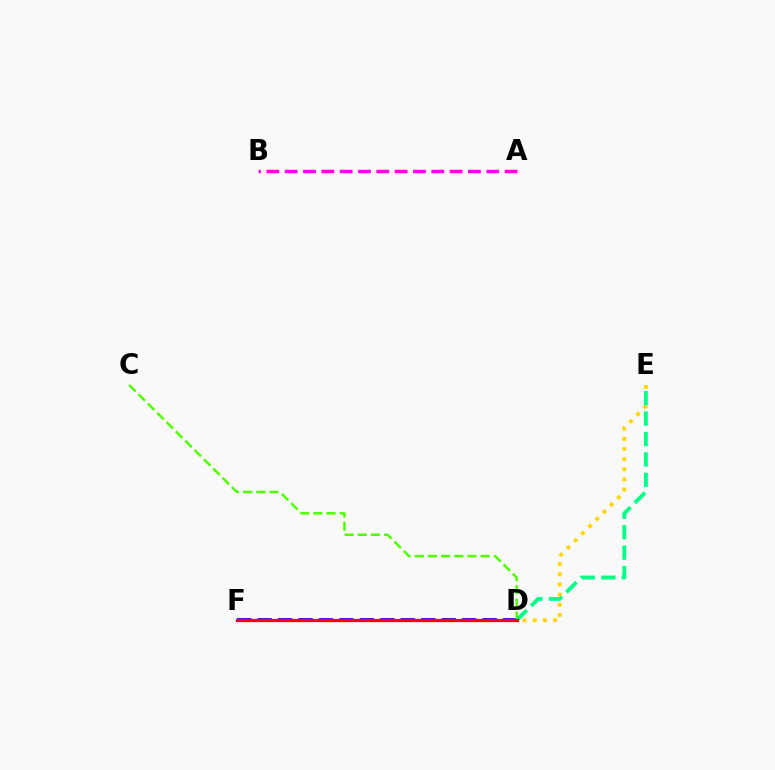{('D', 'E'): [{'color': '#ffd500', 'line_style': 'dotted', 'thickness': 2.76}, {'color': '#00ff86', 'line_style': 'dashed', 'thickness': 2.78}], ('A', 'B'): [{'color': '#ff00ed', 'line_style': 'dashed', 'thickness': 2.49}], ('D', 'F'): [{'color': '#3700ff', 'line_style': 'dashed', 'thickness': 2.78}, {'color': '#009eff', 'line_style': 'dashed', 'thickness': 2.11}, {'color': '#ff0000', 'line_style': 'solid', 'thickness': 2.32}], ('C', 'D'): [{'color': '#4fff00', 'line_style': 'dashed', 'thickness': 1.79}]}